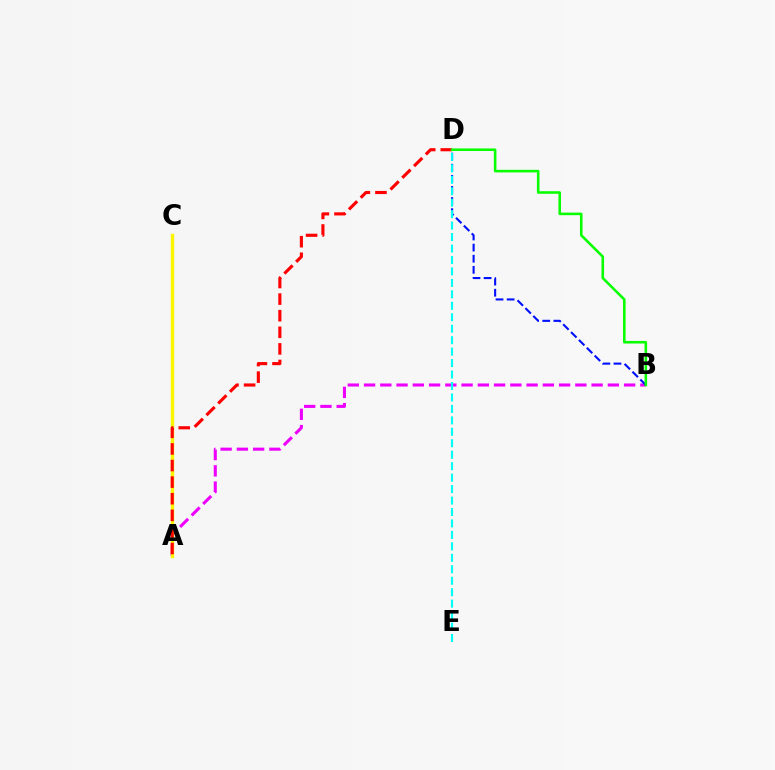{('A', 'B'): [{'color': '#ee00ff', 'line_style': 'dashed', 'thickness': 2.21}], ('A', 'C'): [{'color': '#fcf500', 'line_style': 'solid', 'thickness': 2.46}], ('A', 'D'): [{'color': '#ff0000', 'line_style': 'dashed', 'thickness': 2.25}], ('B', 'D'): [{'color': '#0010ff', 'line_style': 'dashed', 'thickness': 1.51}, {'color': '#08ff00', 'line_style': 'solid', 'thickness': 1.86}], ('D', 'E'): [{'color': '#00fff6', 'line_style': 'dashed', 'thickness': 1.56}]}